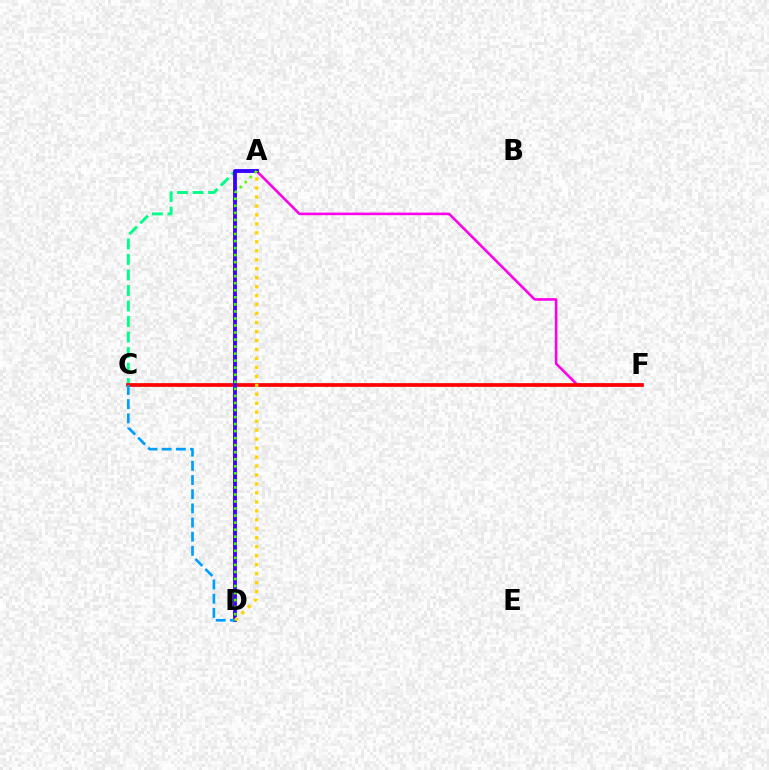{('A', 'F'): [{'color': '#ff00ed', 'line_style': 'solid', 'thickness': 1.86}], ('A', 'C'): [{'color': '#00ff86', 'line_style': 'dashed', 'thickness': 2.11}], ('C', 'F'): [{'color': '#ff0000', 'line_style': 'solid', 'thickness': 2.67}], ('A', 'D'): [{'color': '#3700ff', 'line_style': 'solid', 'thickness': 2.76}, {'color': '#ffd500', 'line_style': 'dotted', 'thickness': 2.44}, {'color': '#4fff00', 'line_style': 'dotted', 'thickness': 1.91}], ('C', 'D'): [{'color': '#009eff', 'line_style': 'dashed', 'thickness': 1.93}]}